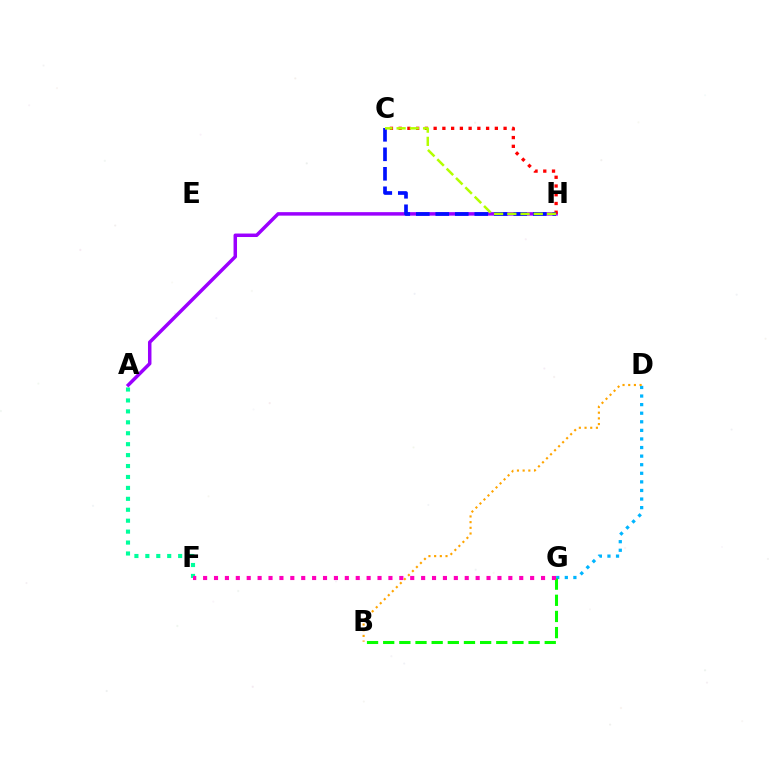{('D', 'G'): [{'color': '#00b5ff', 'line_style': 'dotted', 'thickness': 2.33}], ('A', 'F'): [{'color': '#00ff9d', 'line_style': 'dotted', 'thickness': 2.97}], ('A', 'H'): [{'color': '#9b00ff', 'line_style': 'solid', 'thickness': 2.51}], ('B', 'G'): [{'color': '#08ff00', 'line_style': 'dashed', 'thickness': 2.19}], ('F', 'G'): [{'color': '#ff00bd', 'line_style': 'dotted', 'thickness': 2.96}], ('C', 'H'): [{'color': '#ff0000', 'line_style': 'dotted', 'thickness': 2.38}, {'color': '#0010ff', 'line_style': 'dashed', 'thickness': 2.65}, {'color': '#b3ff00', 'line_style': 'dashed', 'thickness': 1.8}], ('B', 'D'): [{'color': '#ffa500', 'line_style': 'dotted', 'thickness': 1.55}]}